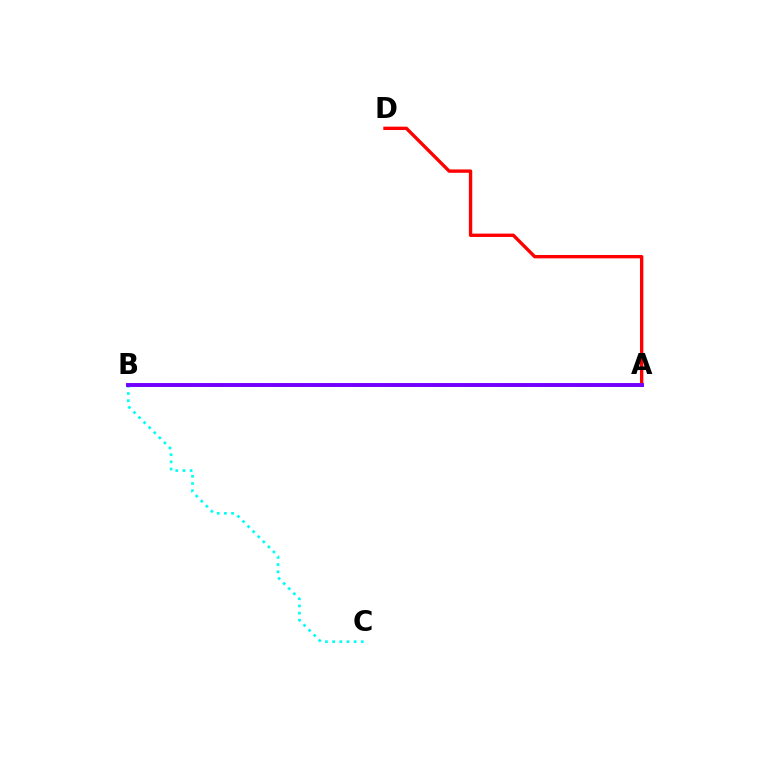{('B', 'C'): [{'color': '#00fff6', 'line_style': 'dotted', 'thickness': 1.95}], ('A', 'B'): [{'color': '#84ff00', 'line_style': 'dotted', 'thickness': 2.76}, {'color': '#7200ff', 'line_style': 'solid', 'thickness': 2.81}], ('A', 'D'): [{'color': '#ff0000', 'line_style': 'solid', 'thickness': 2.42}]}